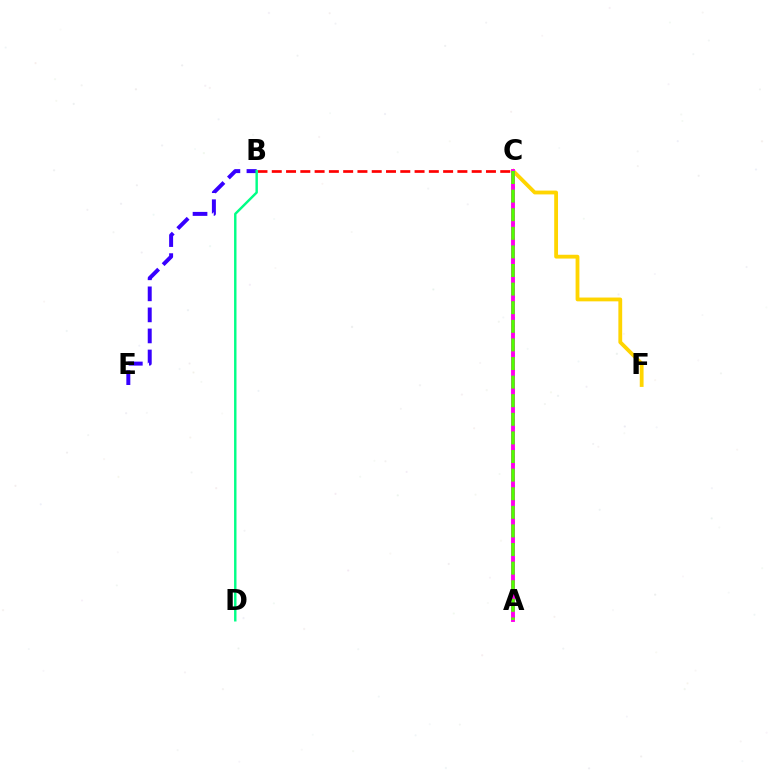{('C', 'F'): [{'color': '#ffd500', 'line_style': 'solid', 'thickness': 2.74}], ('A', 'C'): [{'color': '#009eff', 'line_style': 'dotted', 'thickness': 1.98}, {'color': '#ff00ed', 'line_style': 'solid', 'thickness': 2.8}, {'color': '#4fff00', 'line_style': 'dashed', 'thickness': 2.53}], ('B', 'C'): [{'color': '#ff0000', 'line_style': 'dashed', 'thickness': 1.94}], ('B', 'E'): [{'color': '#3700ff', 'line_style': 'dashed', 'thickness': 2.86}], ('B', 'D'): [{'color': '#00ff86', 'line_style': 'solid', 'thickness': 1.75}]}